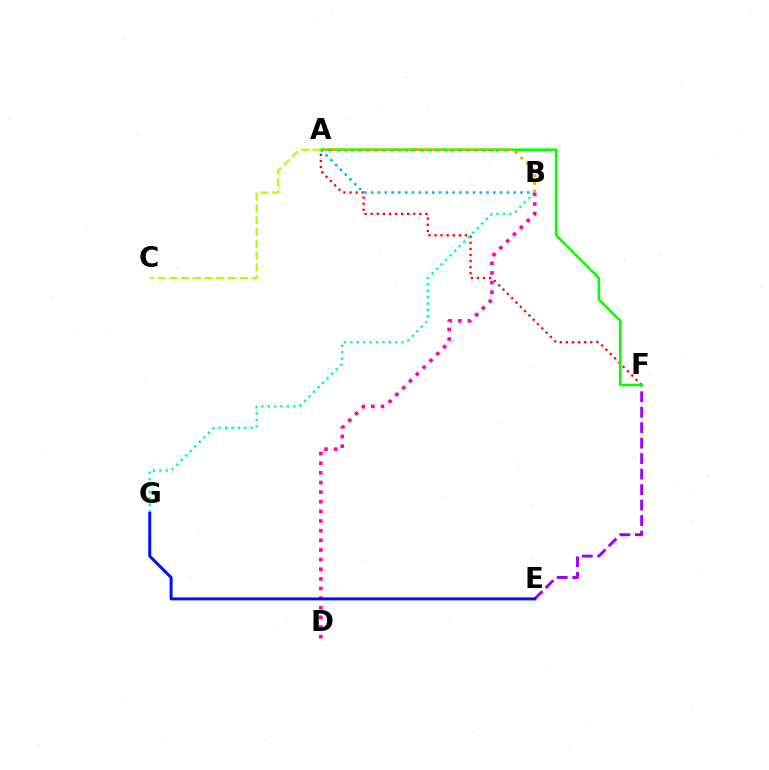{('E', 'F'): [{'color': '#9b00ff', 'line_style': 'dashed', 'thickness': 2.1}], ('A', 'F'): [{'color': '#ff0000', 'line_style': 'dotted', 'thickness': 1.65}, {'color': '#08ff00', 'line_style': 'solid', 'thickness': 1.84}], ('A', 'B'): [{'color': '#00b5ff', 'line_style': 'dotted', 'thickness': 1.84}, {'color': '#ffa500', 'line_style': 'dotted', 'thickness': 2.08}], ('A', 'C'): [{'color': '#b3ff00', 'line_style': 'dashed', 'thickness': 1.6}], ('B', 'G'): [{'color': '#00ff9d', 'line_style': 'dotted', 'thickness': 1.74}], ('B', 'D'): [{'color': '#ff00bd', 'line_style': 'dotted', 'thickness': 2.62}], ('E', 'G'): [{'color': '#0010ff', 'line_style': 'solid', 'thickness': 2.14}]}